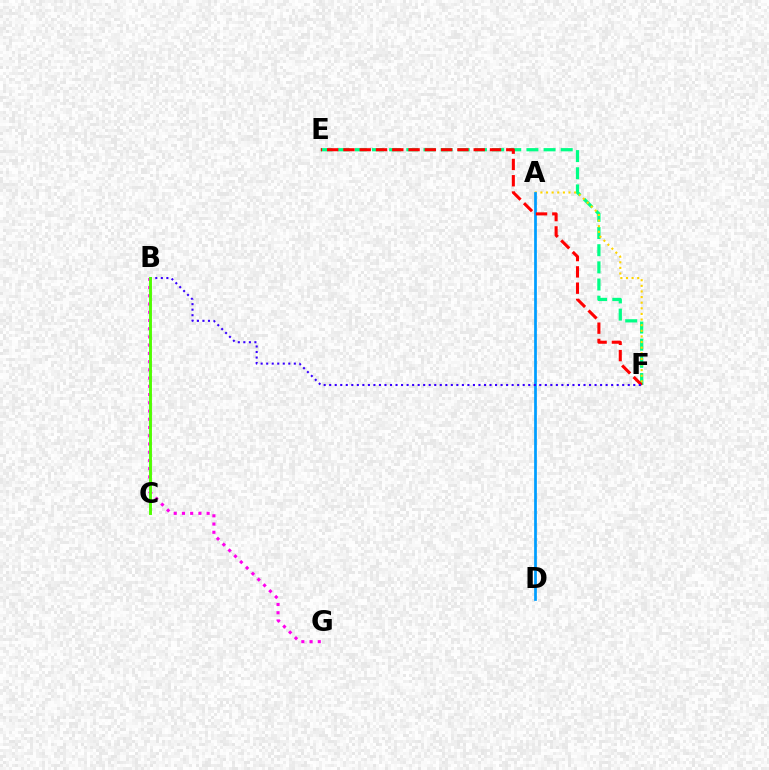{('E', 'F'): [{'color': '#00ff86', 'line_style': 'dashed', 'thickness': 2.33}, {'color': '#ff0000', 'line_style': 'dashed', 'thickness': 2.21}], ('A', 'F'): [{'color': '#ffd500', 'line_style': 'dotted', 'thickness': 1.53}], ('A', 'D'): [{'color': '#009eff', 'line_style': 'solid', 'thickness': 1.97}], ('B', 'G'): [{'color': '#ff00ed', 'line_style': 'dotted', 'thickness': 2.24}], ('B', 'F'): [{'color': '#3700ff', 'line_style': 'dotted', 'thickness': 1.5}], ('B', 'C'): [{'color': '#4fff00', 'line_style': 'solid', 'thickness': 2.09}]}